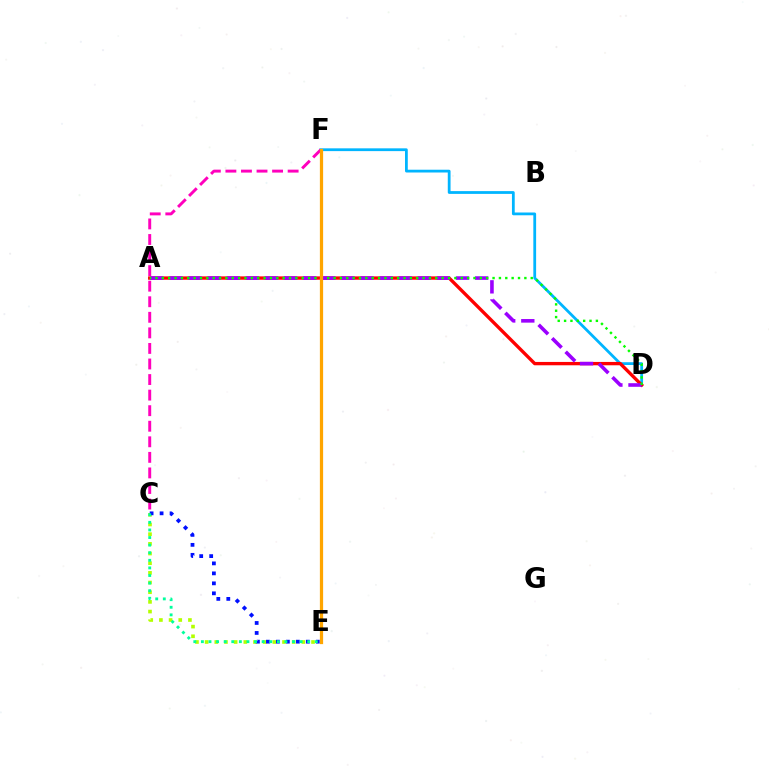{('D', 'F'): [{'color': '#00b5ff', 'line_style': 'solid', 'thickness': 2.0}], ('C', 'F'): [{'color': '#ff00bd', 'line_style': 'dashed', 'thickness': 2.11}], ('A', 'D'): [{'color': '#ff0000', 'line_style': 'solid', 'thickness': 2.41}, {'color': '#9b00ff', 'line_style': 'dashed', 'thickness': 2.6}, {'color': '#08ff00', 'line_style': 'dotted', 'thickness': 1.73}], ('C', 'E'): [{'color': '#b3ff00', 'line_style': 'dotted', 'thickness': 2.63}, {'color': '#0010ff', 'line_style': 'dotted', 'thickness': 2.71}, {'color': '#00ff9d', 'line_style': 'dotted', 'thickness': 2.06}], ('E', 'F'): [{'color': '#ffa500', 'line_style': 'solid', 'thickness': 2.34}]}